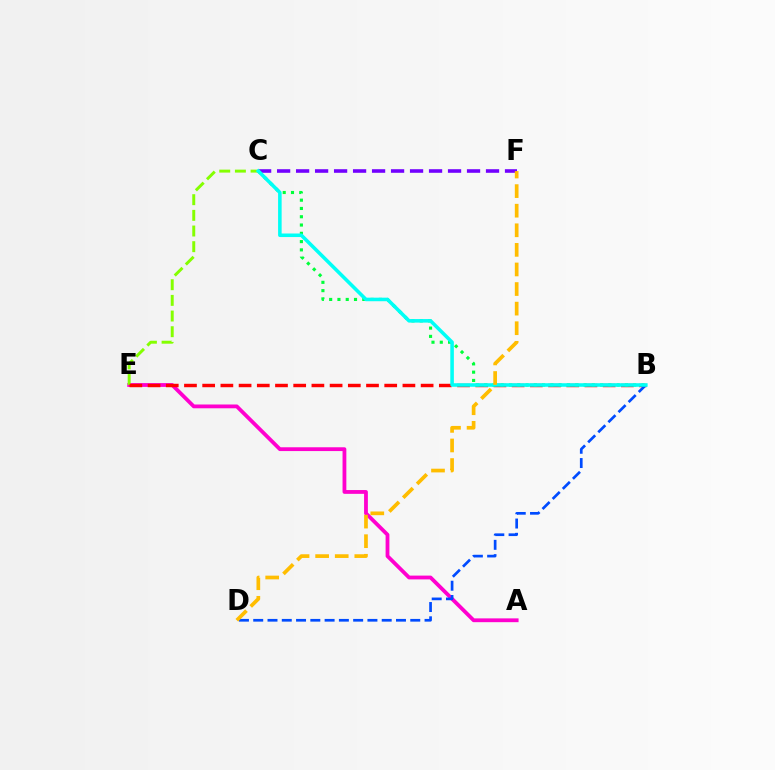{('C', 'F'): [{'color': '#7200ff', 'line_style': 'dashed', 'thickness': 2.58}], ('A', 'E'): [{'color': '#ff00cf', 'line_style': 'solid', 'thickness': 2.73}], ('C', 'E'): [{'color': '#84ff00', 'line_style': 'dashed', 'thickness': 2.13}], ('B', 'E'): [{'color': '#ff0000', 'line_style': 'dashed', 'thickness': 2.47}], ('B', 'C'): [{'color': '#00ff39', 'line_style': 'dotted', 'thickness': 2.25}, {'color': '#00fff6', 'line_style': 'solid', 'thickness': 2.56}], ('B', 'D'): [{'color': '#004bff', 'line_style': 'dashed', 'thickness': 1.94}], ('D', 'F'): [{'color': '#ffbd00', 'line_style': 'dashed', 'thickness': 2.66}]}